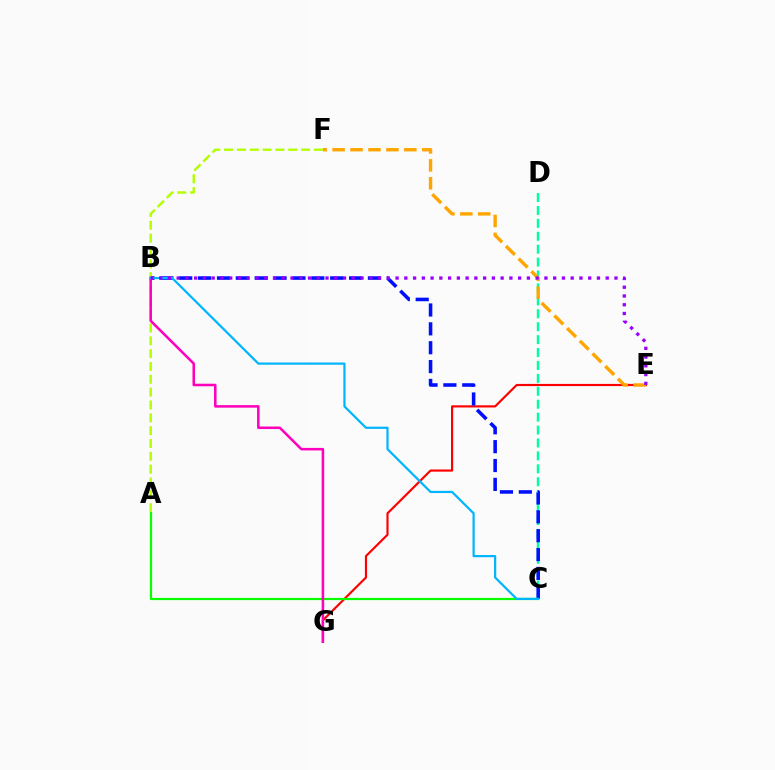{('A', 'F'): [{'color': '#b3ff00', 'line_style': 'dashed', 'thickness': 1.74}], ('E', 'G'): [{'color': '#ff0000', 'line_style': 'solid', 'thickness': 1.56}], ('C', 'D'): [{'color': '#00ff9d', 'line_style': 'dashed', 'thickness': 1.76}], ('B', 'C'): [{'color': '#0010ff', 'line_style': 'dashed', 'thickness': 2.56}, {'color': '#00b5ff', 'line_style': 'solid', 'thickness': 1.6}], ('E', 'F'): [{'color': '#ffa500', 'line_style': 'dashed', 'thickness': 2.44}], ('A', 'C'): [{'color': '#08ff00', 'line_style': 'solid', 'thickness': 1.59}], ('B', 'G'): [{'color': '#ff00bd', 'line_style': 'solid', 'thickness': 1.83}], ('B', 'E'): [{'color': '#9b00ff', 'line_style': 'dotted', 'thickness': 2.38}]}